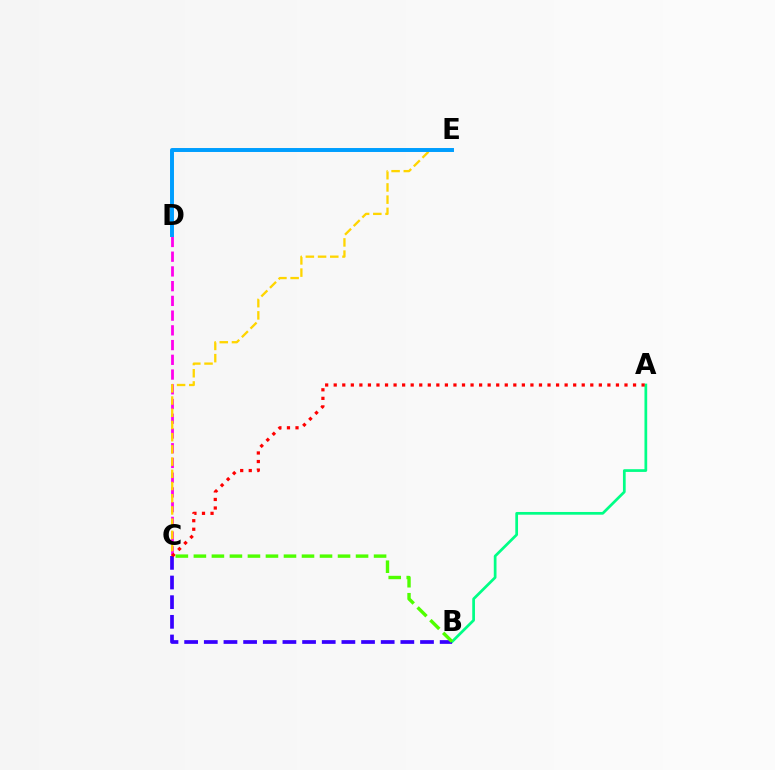{('A', 'B'): [{'color': '#00ff86', 'line_style': 'solid', 'thickness': 1.96}], ('C', 'D'): [{'color': '#ff00ed', 'line_style': 'dashed', 'thickness': 2.0}], ('C', 'E'): [{'color': '#ffd500', 'line_style': 'dashed', 'thickness': 1.66}], ('D', 'E'): [{'color': '#009eff', 'line_style': 'solid', 'thickness': 2.85}], ('B', 'C'): [{'color': '#3700ff', 'line_style': 'dashed', 'thickness': 2.67}, {'color': '#4fff00', 'line_style': 'dashed', 'thickness': 2.45}], ('A', 'C'): [{'color': '#ff0000', 'line_style': 'dotted', 'thickness': 2.32}]}